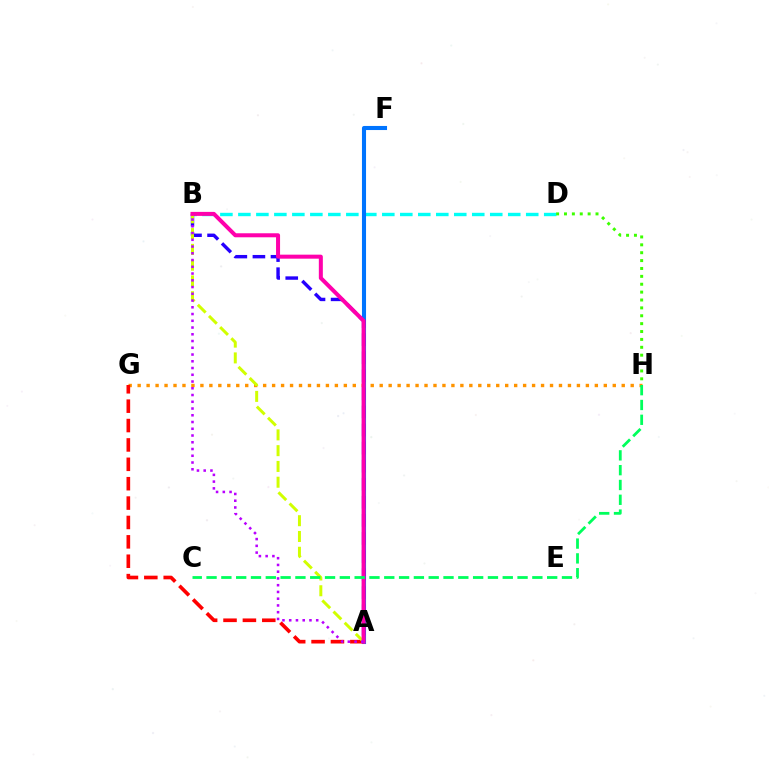{('B', 'D'): [{'color': '#00fff6', 'line_style': 'dashed', 'thickness': 2.44}], ('D', 'H'): [{'color': '#3dff00', 'line_style': 'dotted', 'thickness': 2.14}], ('A', 'F'): [{'color': '#0074ff', 'line_style': 'solid', 'thickness': 2.94}], ('G', 'H'): [{'color': '#ff9400', 'line_style': 'dotted', 'thickness': 2.44}], ('A', 'G'): [{'color': '#ff0000', 'line_style': 'dashed', 'thickness': 2.63}], ('A', 'B'): [{'color': '#2500ff', 'line_style': 'dashed', 'thickness': 2.45}, {'color': '#d1ff00', 'line_style': 'dashed', 'thickness': 2.14}, {'color': '#ff00ac', 'line_style': 'solid', 'thickness': 2.89}, {'color': '#b900ff', 'line_style': 'dotted', 'thickness': 1.83}], ('C', 'H'): [{'color': '#00ff5c', 'line_style': 'dashed', 'thickness': 2.01}]}